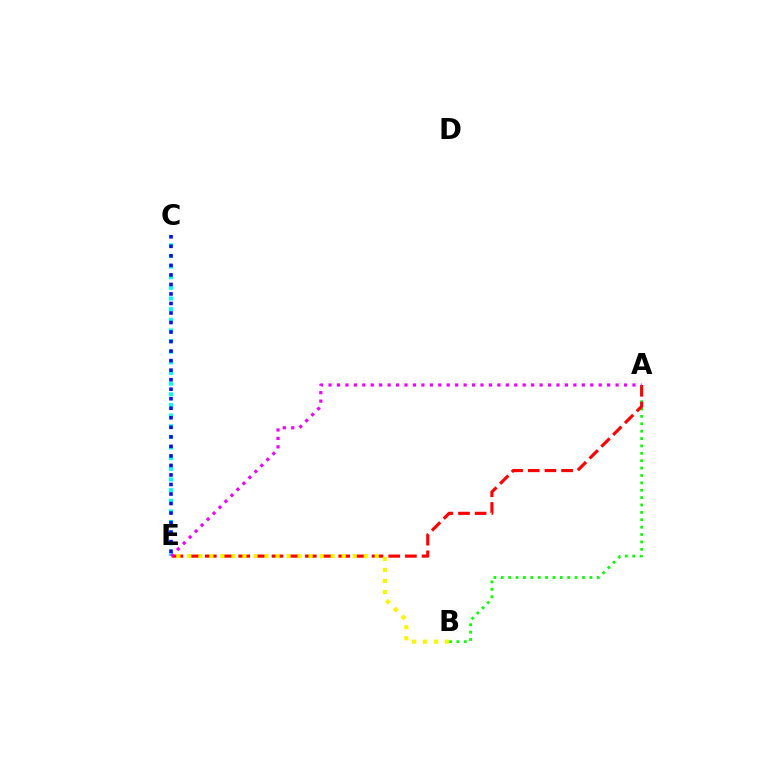{('A', 'B'): [{'color': '#08ff00', 'line_style': 'dotted', 'thickness': 2.01}], ('A', 'E'): [{'color': '#ff0000', 'line_style': 'dashed', 'thickness': 2.26}, {'color': '#ee00ff', 'line_style': 'dotted', 'thickness': 2.29}], ('C', 'E'): [{'color': '#00fff6', 'line_style': 'dotted', 'thickness': 2.89}, {'color': '#0010ff', 'line_style': 'dotted', 'thickness': 2.59}], ('B', 'E'): [{'color': '#fcf500', 'line_style': 'dotted', 'thickness': 3.0}]}